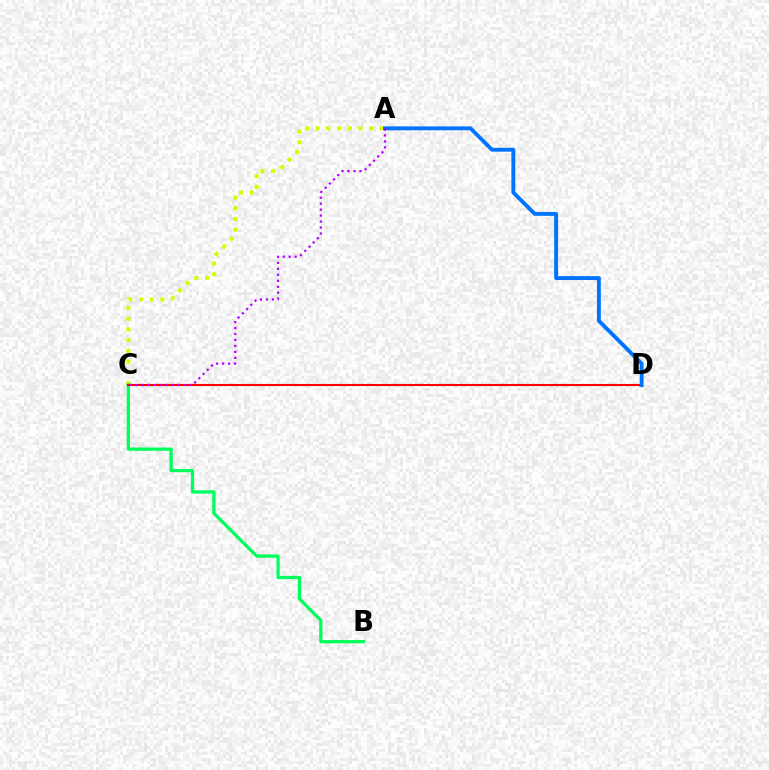{('A', 'C'): [{'color': '#d1ff00', 'line_style': 'dotted', 'thickness': 2.91}, {'color': '#b900ff', 'line_style': 'dotted', 'thickness': 1.62}], ('B', 'C'): [{'color': '#00ff5c', 'line_style': 'solid', 'thickness': 2.36}], ('C', 'D'): [{'color': '#ff0000', 'line_style': 'solid', 'thickness': 1.52}], ('A', 'D'): [{'color': '#0074ff', 'line_style': 'solid', 'thickness': 2.8}]}